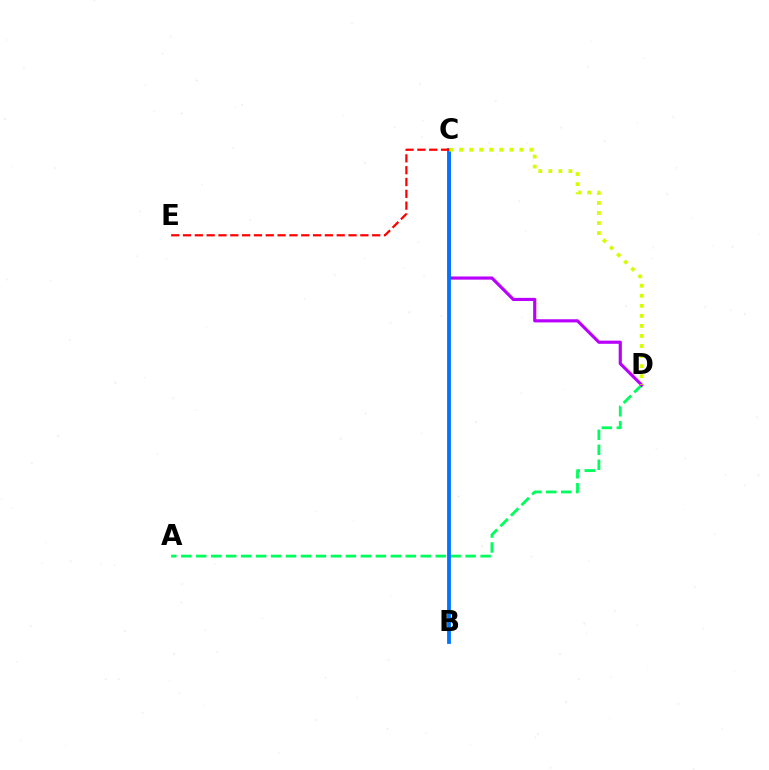{('A', 'D'): [{'color': '#00ff5c', 'line_style': 'dashed', 'thickness': 2.03}], ('C', 'D'): [{'color': '#b900ff', 'line_style': 'solid', 'thickness': 2.27}, {'color': '#d1ff00', 'line_style': 'dotted', 'thickness': 2.73}], ('B', 'C'): [{'color': '#0074ff', 'line_style': 'solid', 'thickness': 2.74}], ('C', 'E'): [{'color': '#ff0000', 'line_style': 'dashed', 'thickness': 1.61}]}